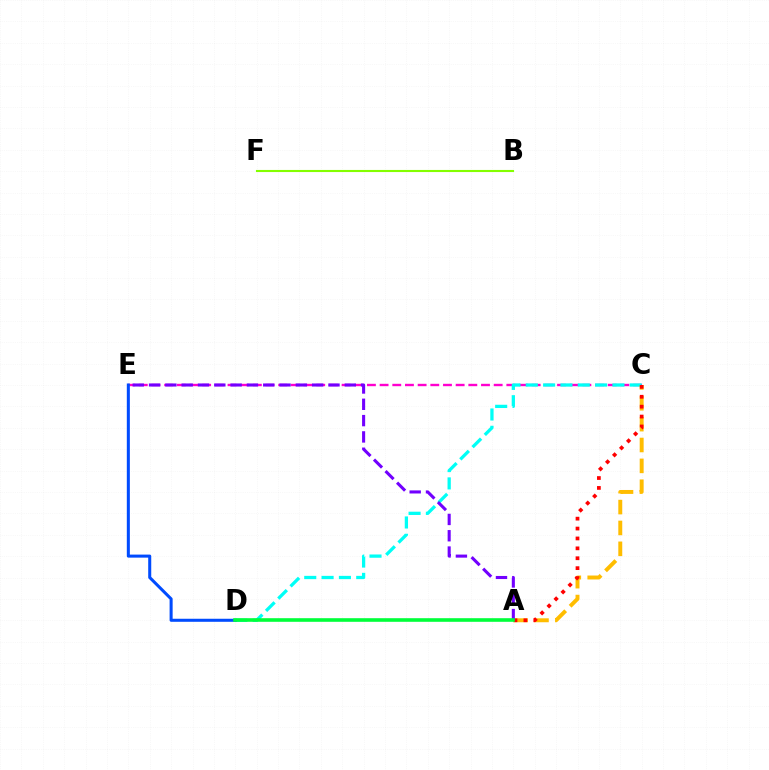{('C', 'E'): [{'color': '#ff00cf', 'line_style': 'dashed', 'thickness': 1.72}], ('B', 'F'): [{'color': '#84ff00', 'line_style': 'solid', 'thickness': 1.52}], ('C', 'D'): [{'color': '#00fff6', 'line_style': 'dashed', 'thickness': 2.35}], ('A', 'C'): [{'color': '#ffbd00', 'line_style': 'dashed', 'thickness': 2.83}, {'color': '#ff0000', 'line_style': 'dotted', 'thickness': 2.69}], ('A', 'E'): [{'color': '#7200ff', 'line_style': 'dashed', 'thickness': 2.22}], ('D', 'E'): [{'color': '#004bff', 'line_style': 'solid', 'thickness': 2.19}], ('A', 'D'): [{'color': '#00ff39', 'line_style': 'solid', 'thickness': 2.6}]}